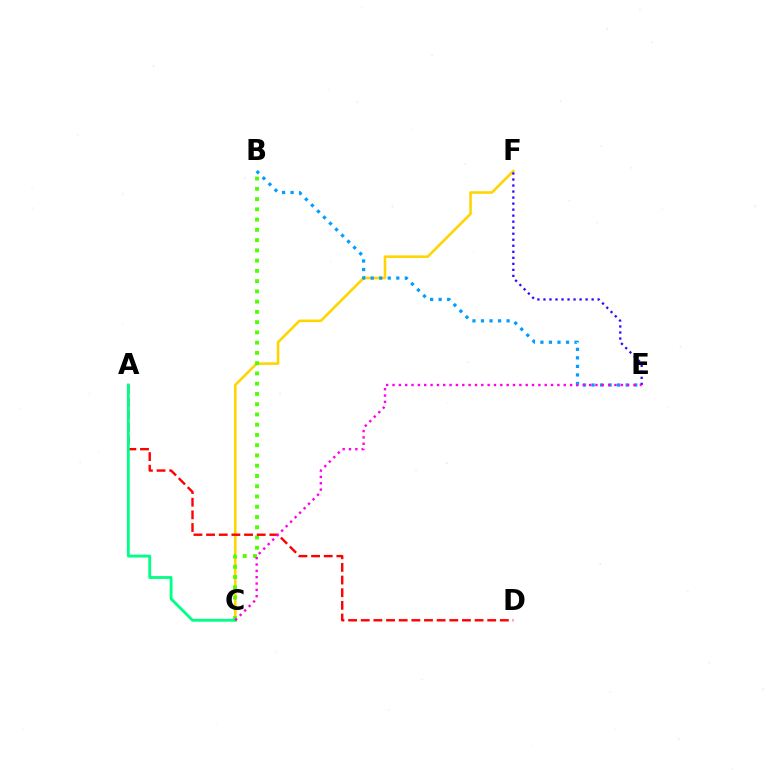{('C', 'F'): [{'color': '#ffd500', 'line_style': 'solid', 'thickness': 1.87}], ('B', 'C'): [{'color': '#4fff00', 'line_style': 'dotted', 'thickness': 2.79}], ('A', 'D'): [{'color': '#ff0000', 'line_style': 'dashed', 'thickness': 1.72}], ('B', 'E'): [{'color': '#009eff', 'line_style': 'dotted', 'thickness': 2.32}], ('E', 'F'): [{'color': '#3700ff', 'line_style': 'dotted', 'thickness': 1.64}], ('A', 'C'): [{'color': '#00ff86', 'line_style': 'solid', 'thickness': 2.04}], ('C', 'E'): [{'color': '#ff00ed', 'line_style': 'dotted', 'thickness': 1.72}]}